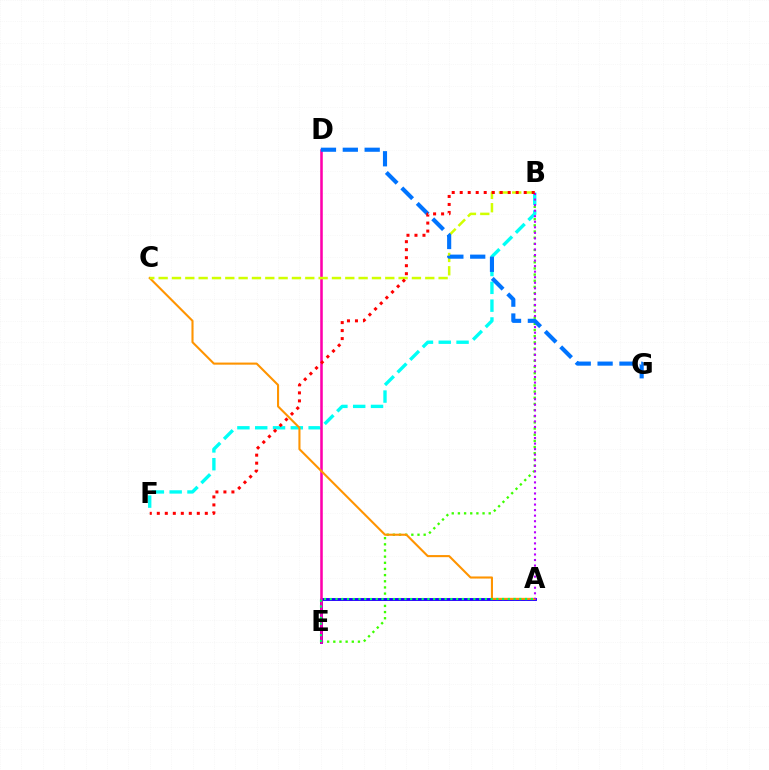{('B', 'E'): [{'color': '#3dff00', 'line_style': 'dotted', 'thickness': 1.67}], ('B', 'F'): [{'color': '#00fff6', 'line_style': 'dashed', 'thickness': 2.42}, {'color': '#ff0000', 'line_style': 'dotted', 'thickness': 2.17}], ('A', 'E'): [{'color': '#2500ff', 'line_style': 'solid', 'thickness': 2.09}, {'color': '#00ff5c', 'line_style': 'dotted', 'thickness': 1.56}], ('D', 'E'): [{'color': '#ff00ac', 'line_style': 'solid', 'thickness': 1.85}], ('A', 'C'): [{'color': '#ff9400', 'line_style': 'solid', 'thickness': 1.51}], ('B', 'C'): [{'color': '#d1ff00', 'line_style': 'dashed', 'thickness': 1.81}], ('A', 'B'): [{'color': '#b900ff', 'line_style': 'dotted', 'thickness': 1.51}], ('D', 'G'): [{'color': '#0074ff', 'line_style': 'dashed', 'thickness': 2.97}]}